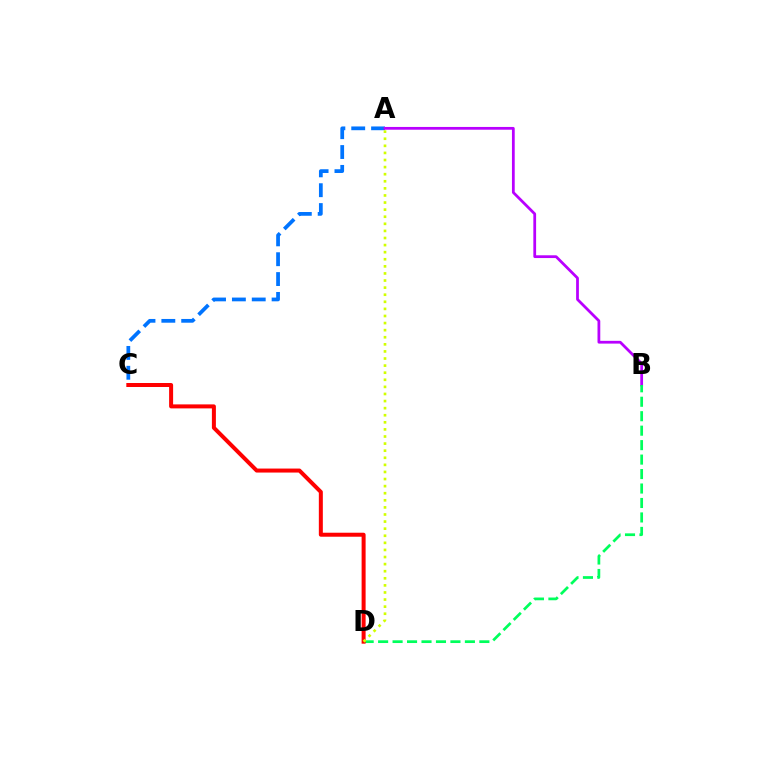{('A', 'C'): [{'color': '#0074ff', 'line_style': 'dashed', 'thickness': 2.7}], ('A', 'B'): [{'color': '#b900ff', 'line_style': 'solid', 'thickness': 1.99}], ('B', 'D'): [{'color': '#00ff5c', 'line_style': 'dashed', 'thickness': 1.96}], ('C', 'D'): [{'color': '#ff0000', 'line_style': 'solid', 'thickness': 2.88}], ('A', 'D'): [{'color': '#d1ff00', 'line_style': 'dotted', 'thickness': 1.93}]}